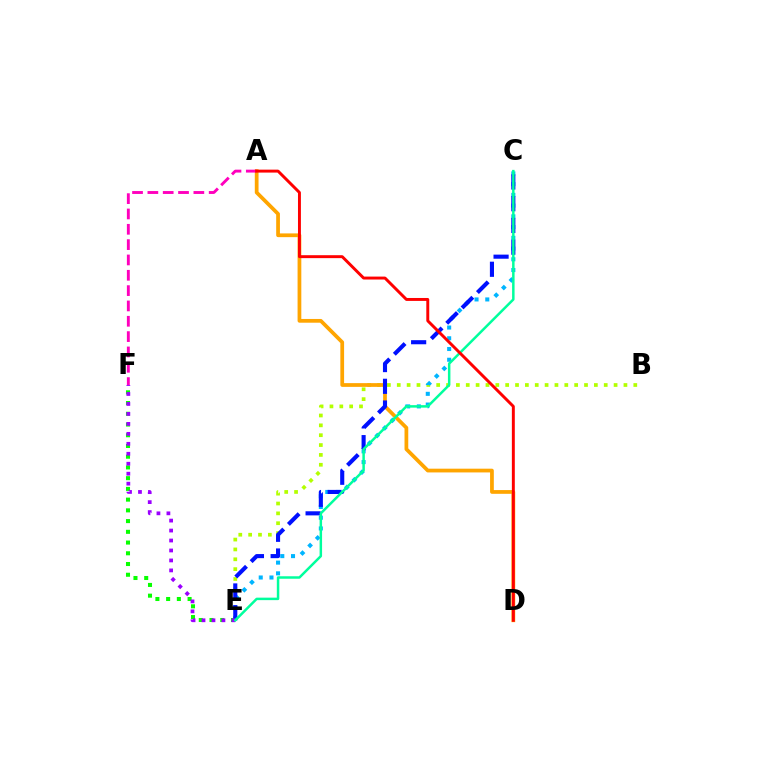{('E', 'F'): [{'color': '#08ff00', 'line_style': 'dotted', 'thickness': 2.92}, {'color': '#9b00ff', 'line_style': 'dotted', 'thickness': 2.71}], ('B', 'E'): [{'color': '#b3ff00', 'line_style': 'dotted', 'thickness': 2.68}], ('C', 'E'): [{'color': '#00b5ff', 'line_style': 'dotted', 'thickness': 2.92}, {'color': '#0010ff', 'line_style': 'dashed', 'thickness': 2.95}, {'color': '#00ff9d', 'line_style': 'solid', 'thickness': 1.79}], ('A', 'D'): [{'color': '#ffa500', 'line_style': 'solid', 'thickness': 2.7}, {'color': '#ff0000', 'line_style': 'solid', 'thickness': 2.12}], ('A', 'F'): [{'color': '#ff00bd', 'line_style': 'dashed', 'thickness': 2.08}]}